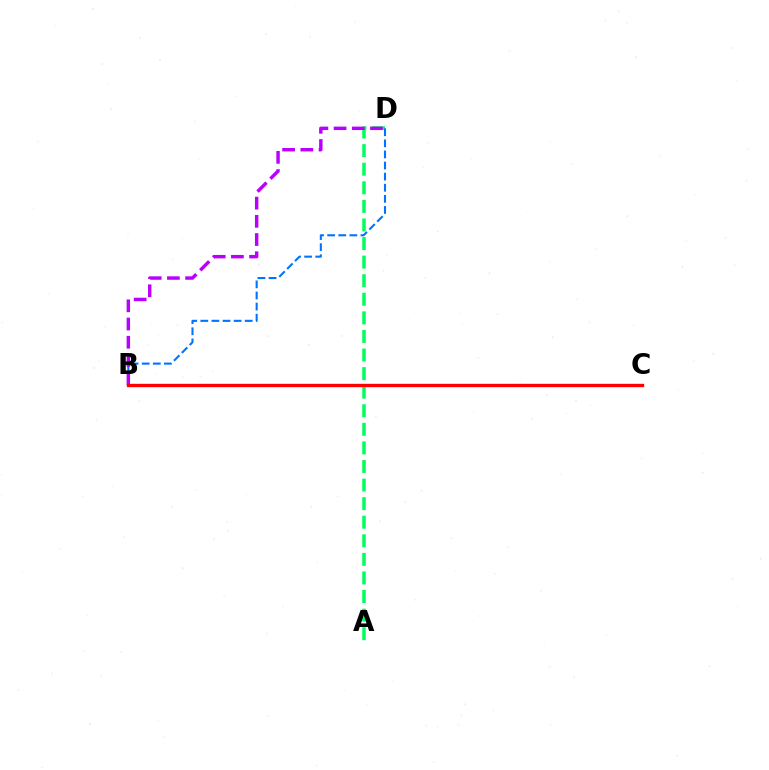{('B', 'C'): [{'color': '#d1ff00', 'line_style': 'solid', 'thickness': 1.54}, {'color': '#ff0000', 'line_style': 'solid', 'thickness': 2.39}], ('A', 'D'): [{'color': '#00ff5c', 'line_style': 'dashed', 'thickness': 2.52}], ('B', 'D'): [{'color': '#0074ff', 'line_style': 'dashed', 'thickness': 1.51}, {'color': '#b900ff', 'line_style': 'dashed', 'thickness': 2.47}]}